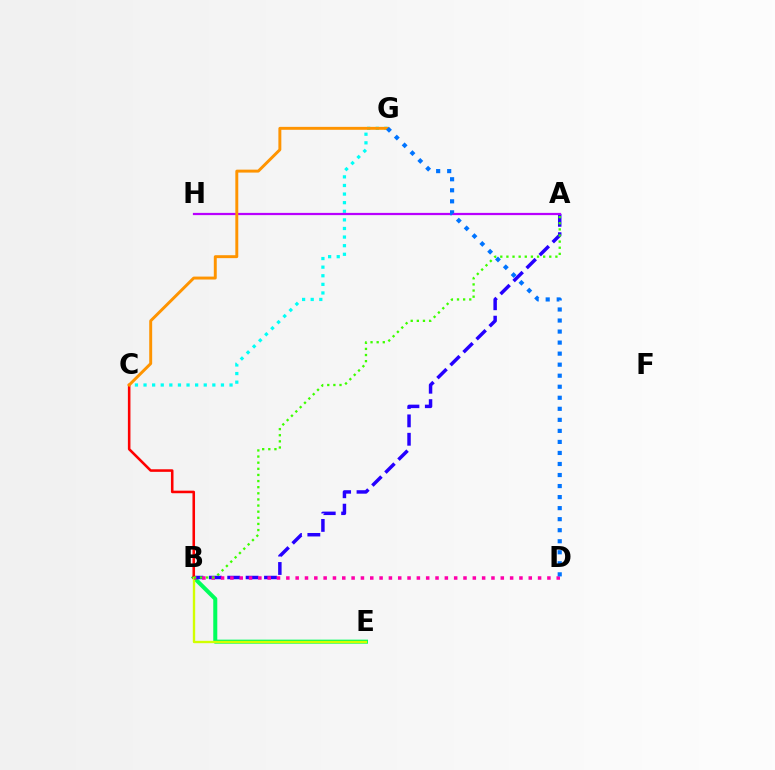{('B', 'E'): [{'color': '#00ff5c', 'line_style': 'solid', 'thickness': 2.9}, {'color': '#d1ff00', 'line_style': 'solid', 'thickness': 1.71}], ('C', 'G'): [{'color': '#00fff6', 'line_style': 'dotted', 'thickness': 2.34}, {'color': '#ff9400', 'line_style': 'solid', 'thickness': 2.12}], ('A', 'B'): [{'color': '#2500ff', 'line_style': 'dashed', 'thickness': 2.5}, {'color': '#3dff00', 'line_style': 'dotted', 'thickness': 1.66}], ('B', 'C'): [{'color': '#ff0000', 'line_style': 'solid', 'thickness': 1.85}], ('B', 'D'): [{'color': '#ff00ac', 'line_style': 'dotted', 'thickness': 2.53}], ('A', 'H'): [{'color': '#b900ff', 'line_style': 'solid', 'thickness': 1.6}], ('D', 'G'): [{'color': '#0074ff', 'line_style': 'dotted', 'thickness': 3.0}]}